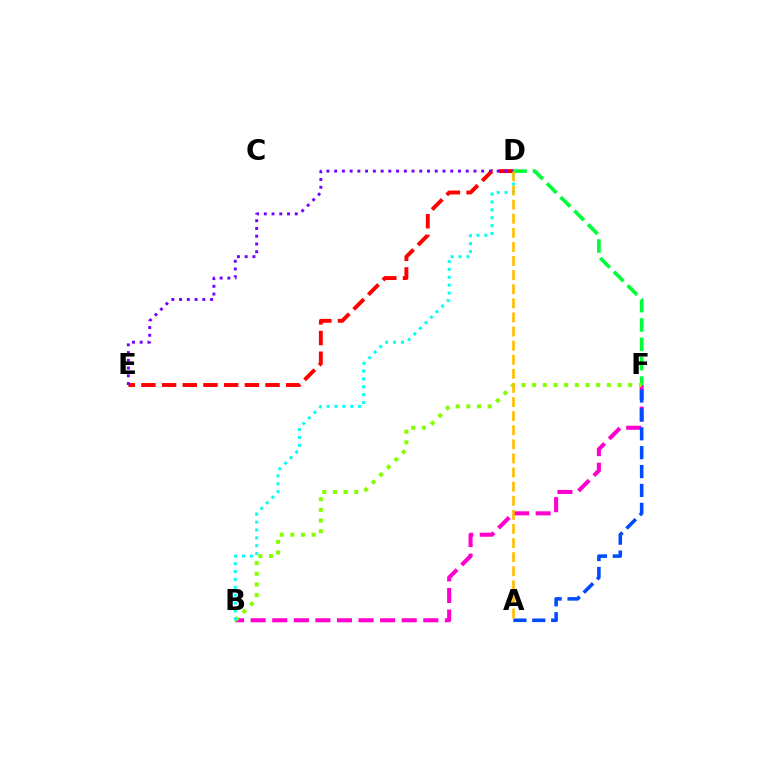{('D', 'E'): [{'color': '#ff0000', 'line_style': 'dashed', 'thickness': 2.81}, {'color': '#7200ff', 'line_style': 'dotted', 'thickness': 2.1}], ('B', 'F'): [{'color': '#ff00cf', 'line_style': 'dashed', 'thickness': 2.93}, {'color': '#84ff00', 'line_style': 'dotted', 'thickness': 2.9}], ('D', 'F'): [{'color': '#00ff39', 'line_style': 'dashed', 'thickness': 2.63}], ('B', 'D'): [{'color': '#00fff6', 'line_style': 'dotted', 'thickness': 2.14}], ('A', 'F'): [{'color': '#004bff', 'line_style': 'dashed', 'thickness': 2.56}], ('A', 'D'): [{'color': '#ffbd00', 'line_style': 'dashed', 'thickness': 1.92}]}